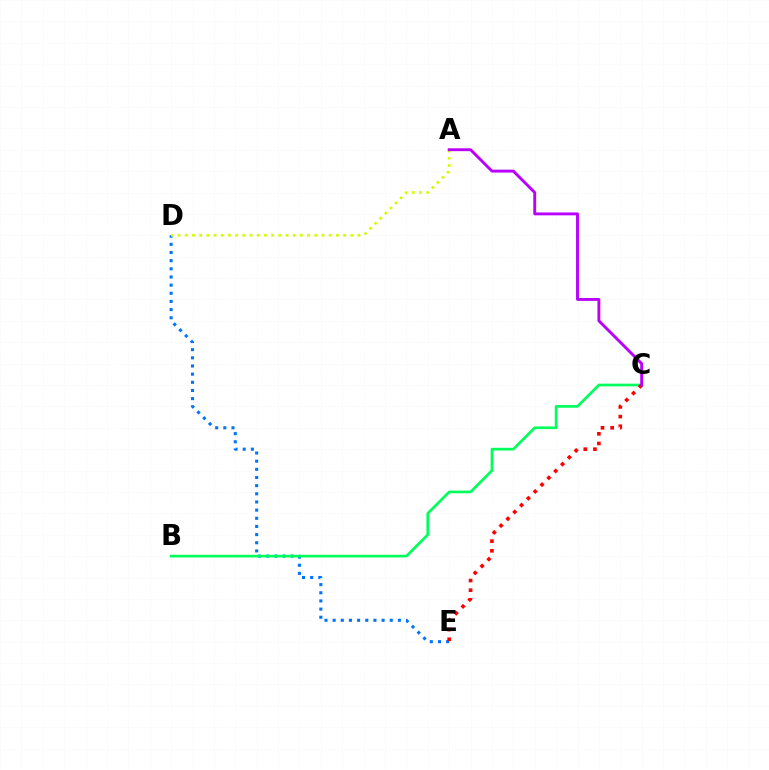{('D', 'E'): [{'color': '#0074ff', 'line_style': 'dotted', 'thickness': 2.22}], ('B', 'C'): [{'color': '#00ff5c', 'line_style': 'solid', 'thickness': 1.94}], ('C', 'E'): [{'color': '#ff0000', 'line_style': 'dotted', 'thickness': 2.62}], ('A', 'D'): [{'color': '#d1ff00', 'line_style': 'dotted', 'thickness': 1.96}], ('A', 'C'): [{'color': '#b900ff', 'line_style': 'solid', 'thickness': 2.08}]}